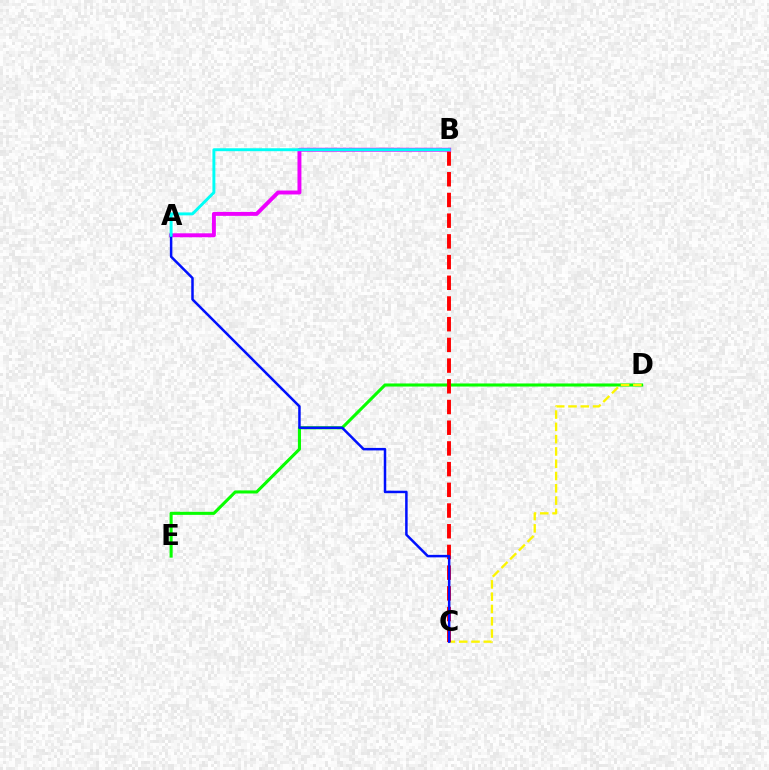{('D', 'E'): [{'color': '#08ff00', 'line_style': 'solid', 'thickness': 2.22}], ('C', 'D'): [{'color': '#fcf500', 'line_style': 'dashed', 'thickness': 1.67}], ('B', 'C'): [{'color': '#ff0000', 'line_style': 'dashed', 'thickness': 2.81}], ('A', 'B'): [{'color': '#ee00ff', 'line_style': 'solid', 'thickness': 2.83}, {'color': '#00fff6', 'line_style': 'solid', 'thickness': 2.11}], ('A', 'C'): [{'color': '#0010ff', 'line_style': 'solid', 'thickness': 1.8}]}